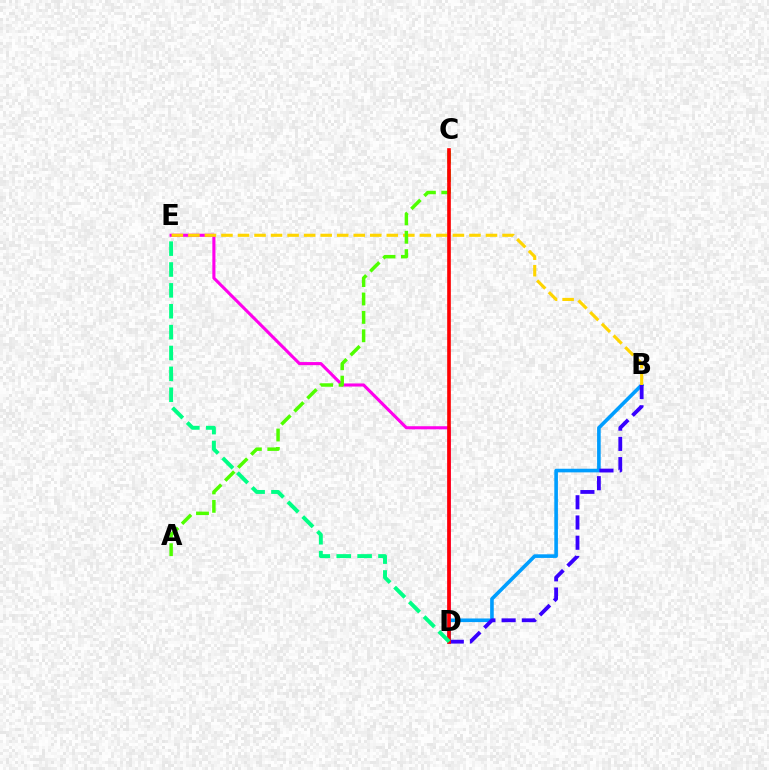{('D', 'E'): [{'color': '#ff00ed', 'line_style': 'solid', 'thickness': 2.23}, {'color': '#00ff86', 'line_style': 'dashed', 'thickness': 2.84}], ('B', 'D'): [{'color': '#009eff', 'line_style': 'solid', 'thickness': 2.6}, {'color': '#3700ff', 'line_style': 'dashed', 'thickness': 2.75}], ('B', 'E'): [{'color': '#ffd500', 'line_style': 'dashed', 'thickness': 2.25}], ('A', 'C'): [{'color': '#4fff00', 'line_style': 'dashed', 'thickness': 2.5}], ('C', 'D'): [{'color': '#ff0000', 'line_style': 'solid', 'thickness': 2.62}]}